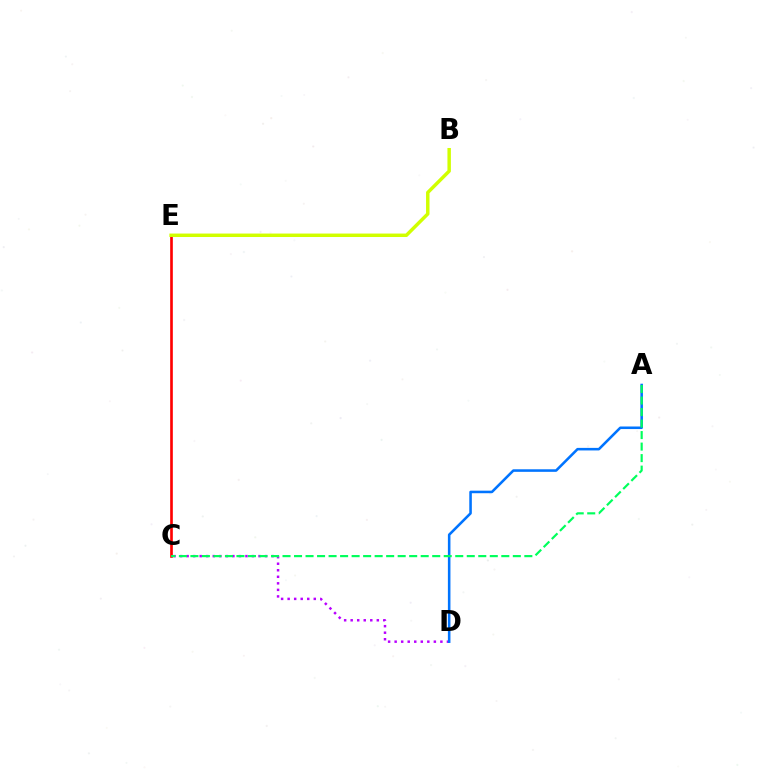{('C', 'D'): [{'color': '#b900ff', 'line_style': 'dotted', 'thickness': 1.78}], ('C', 'E'): [{'color': '#ff0000', 'line_style': 'solid', 'thickness': 1.91}], ('B', 'E'): [{'color': '#d1ff00', 'line_style': 'solid', 'thickness': 2.49}], ('A', 'D'): [{'color': '#0074ff', 'line_style': 'solid', 'thickness': 1.84}], ('A', 'C'): [{'color': '#00ff5c', 'line_style': 'dashed', 'thickness': 1.56}]}